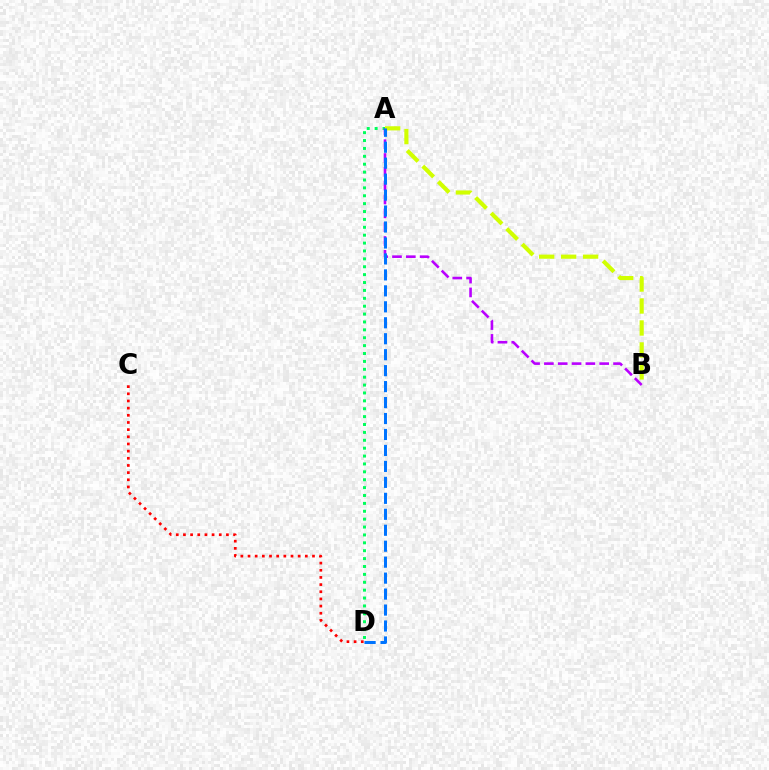{('A', 'D'): [{'color': '#00ff5c', 'line_style': 'dotted', 'thickness': 2.14}, {'color': '#0074ff', 'line_style': 'dashed', 'thickness': 2.17}], ('C', 'D'): [{'color': '#ff0000', 'line_style': 'dotted', 'thickness': 1.95}], ('A', 'B'): [{'color': '#b900ff', 'line_style': 'dashed', 'thickness': 1.88}, {'color': '#d1ff00', 'line_style': 'dashed', 'thickness': 2.98}]}